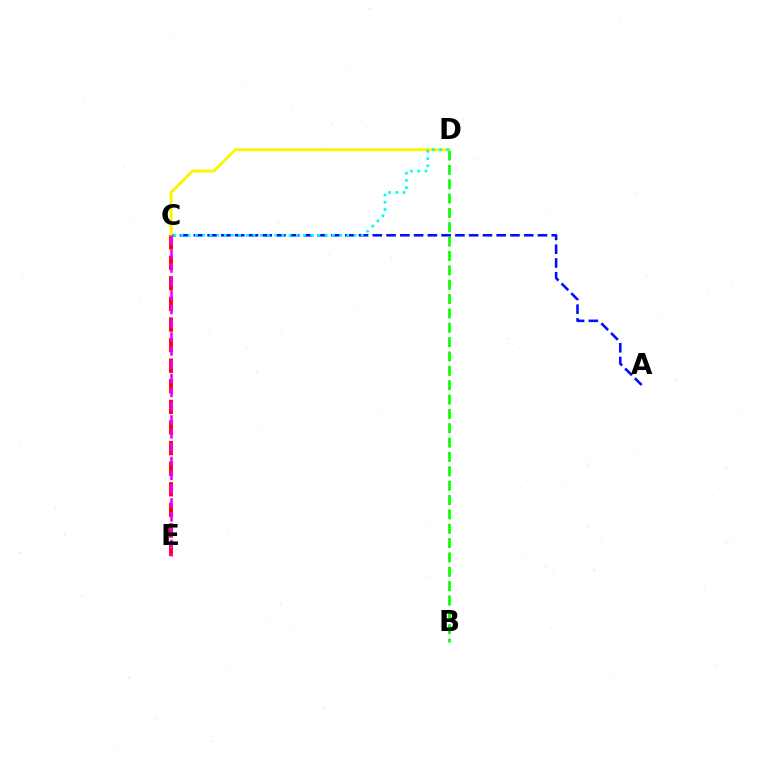{('C', 'E'): [{'color': '#ff0000', 'line_style': 'dashed', 'thickness': 2.8}, {'color': '#ee00ff', 'line_style': 'dashed', 'thickness': 1.88}], ('A', 'C'): [{'color': '#0010ff', 'line_style': 'dashed', 'thickness': 1.87}], ('B', 'D'): [{'color': '#08ff00', 'line_style': 'dashed', 'thickness': 1.95}], ('C', 'D'): [{'color': '#fcf500', 'line_style': 'solid', 'thickness': 2.08}, {'color': '#00fff6', 'line_style': 'dotted', 'thickness': 1.96}]}